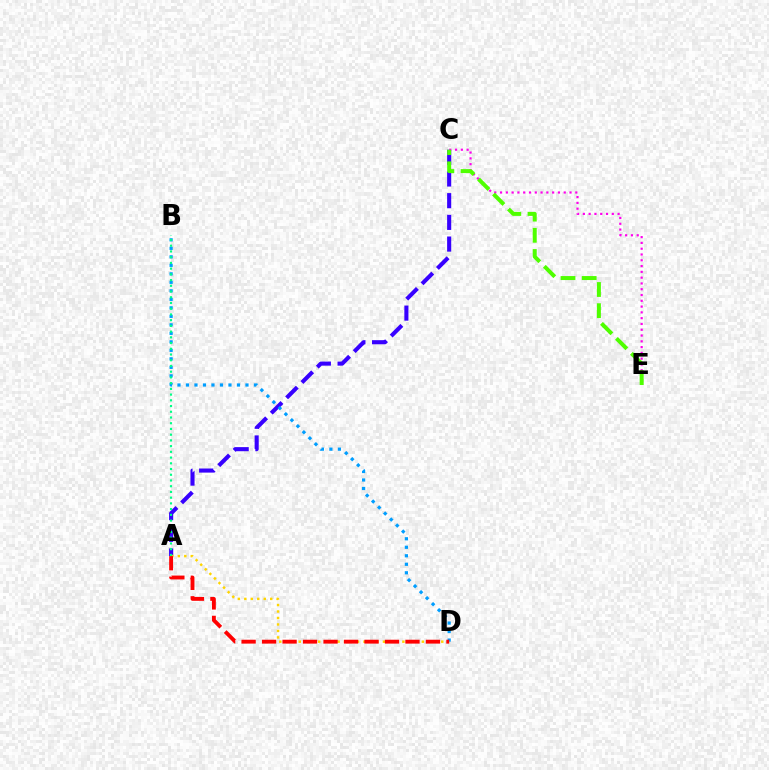{('A', 'C'): [{'color': '#3700ff', 'line_style': 'dashed', 'thickness': 2.95}], ('A', 'D'): [{'color': '#ffd500', 'line_style': 'dotted', 'thickness': 1.76}, {'color': '#ff0000', 'line_style': 'dashed', 'thickness': 2.78}], ('B', 'D'): [{'color': '#009eff', 'line_style': 'dotted', 'thickness': 2.31}], ('C', 'E'): [{'color': '#ff00ed', 'line_style': 'dotted', 'thickness': 1.57}, {'color': '#4fff00', 'line_style': 'dashed', 'thickness': 2.88}], ('A', 'B'): [{'color': '#00ff86', 'line_style': 'dotted', 'thickness': 1.56}]}